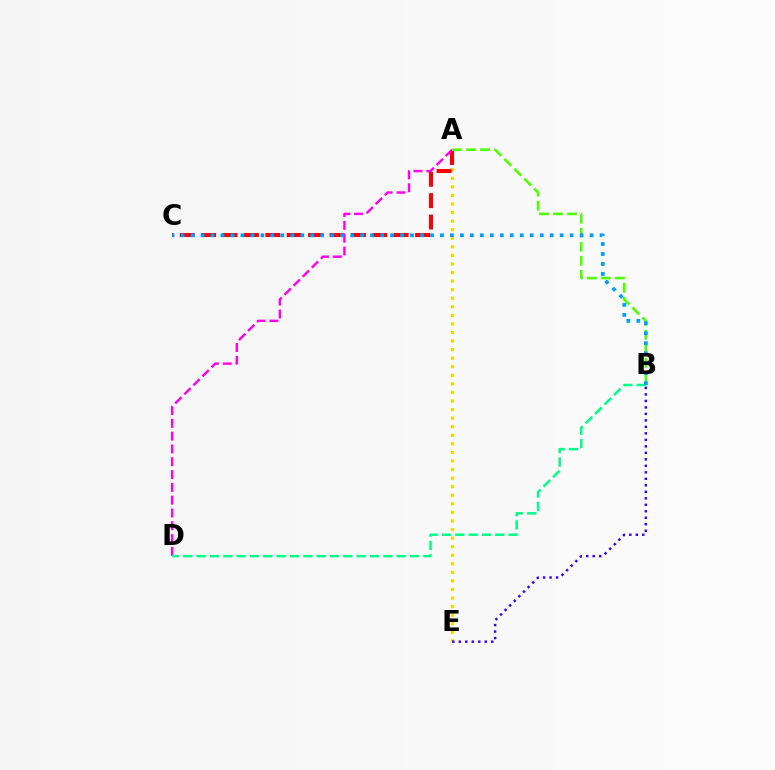{('A', 'E'): [{'color': '#ffd500', 'line_style': 'dotted', 'thickness': 2.33}], ('A', 'C'): [{'color': '#ff0000', 'line_style': 'dashed', 'thickness': 2.91}], ('A', 'D'): [{'color': '#ff00ed', 'line_style': 'dashed', 'thickness': 1.74}], ('B', 'D'): [{'color': '#00ff86', 'line_style': 'dashed', 'thickness': 1.81}], ('A', 'B'): [{'color': '#4fff00', 'line_style': 'dashed', 'thickness': 1.9}], ('B', 'E'): [{'color': '#3700ff', 'line_style': 'dotted', 'thickness': 1.76}], ('B', 'C'): [{'color': '#009eff', 'line_style': 'dotted', 'thickness': 2.71}]}